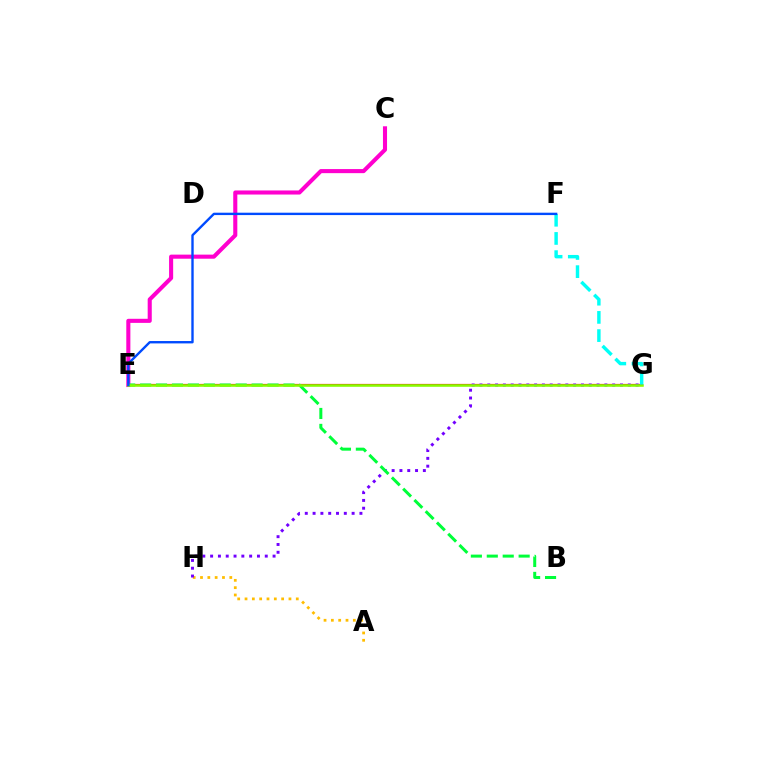{('A', 'H'): [{'color': '#ffbd00', 'line_style': 'dotted', 'thickness': 1.99}], ('E', 'G'): [{'color': '#ff0000', 'line_style': 'solid', 'thickness': 1.58}, {'color': '#84ff00', 'line_style': 'solid', 'thickness': 1.82}], ('G', 'H'): [{'color': '#7200ff', 'line_style': 'dotted', 'thickness': 2.12}], ('C', 'E'): [{'color': '#ff00cf', 'line_style': 'solid', 'thickness': 2.94}], ('B', 'E'): [{'color': '#00ff39', 'line_style': 'dashed', 'thickness': 2.16}], ('F', 'G'): [{'color': '#00fff6', 'line_style': 'dashed', 'thickness': 2.47}], ('E', 'F'): [{'color': '#004bff', 'line_style': 'solid', 'thickness': 1.71}]}